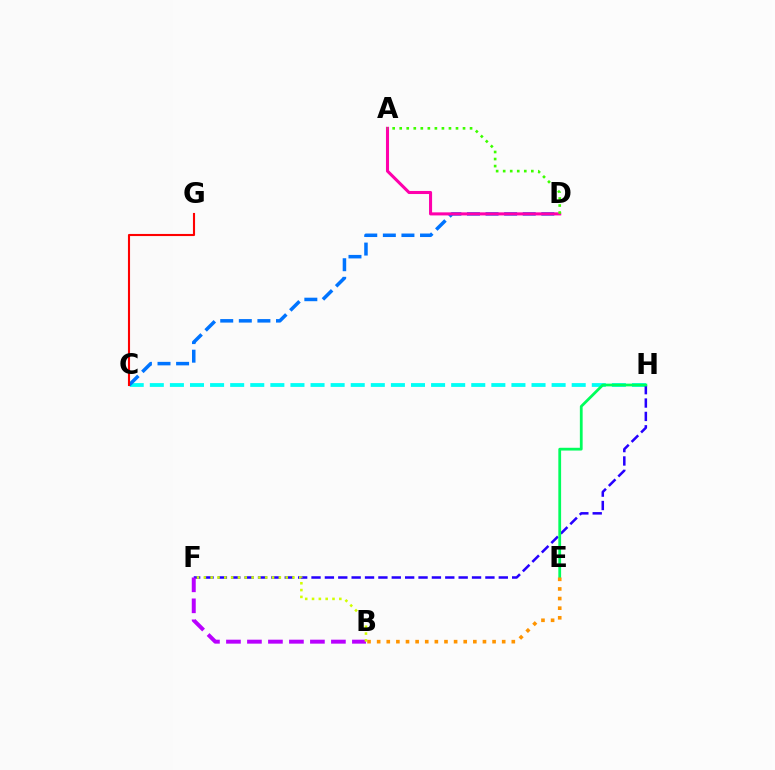{('C', 'H'): [{'color': '#00fff6', 'line_style': 'dashed', 'thickness': 2.73}], ('C', 'D'): [{'color': '#0074ff', 'line_style': 'dashed', 'thickness': 2.52}], ('F', 'H'): [{'color': '#2500ff', 'line_style': 'dashed', 'thickness': 1.82}], ('B', 'F'): [{'color': '#b900ff', 'line_style': 'dashed', 'thickness': 2.85}, {'color': '#d1ff00', 'line_style': 'dotted', 'thickness': 1.85}], ('A', 'D'): [{'color': '#ff00ac', 'line_style': 'solid', 'thickness': 2.2}, {'color': '#3dff00', 'line_style': 'dotted', 'thickness': 1.91}], ('E', 'H'): [{'color': '#00ff5c', 'line_style': 'solid', 'thickness': 1.99}], ('C', 'G'): [{'color': '#ff0000', 'line_style': 'solid', 'thickness': 1.52}], ('B', 'E'): [{'color': '#ff9400', 'line_style': 'dotted', 'thickness': 2.61}]}